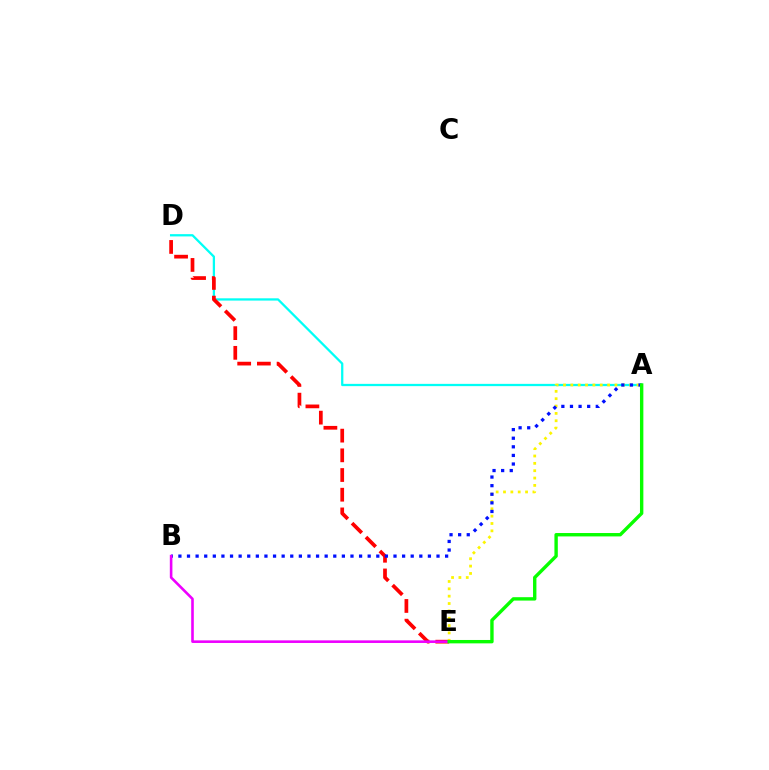{('A', 'D'): [{'color': '#00fff6', 'line_style': 'solid', 'thickness': 1.64}], ('D', 'E'): [{'color': '#ff0000', 'line_style': 'dashed', 'thickness': 2.68}], ('A', 'E'): [{'color': '#fcf500', 'line_style': 'dotted', 'thickness': 2.0}, {'color': '#08ff00', 'line_style': 'solid', 'thickness': 2.44}], ('A', 'B'): [{'color': '#0010ff', 'line_style': 'dotted', 'thickness': 2.34}], ('B', 'E'): [{'color': '#ee00ff', 'line_style': 'solid', 'thickness': 1.87}]}